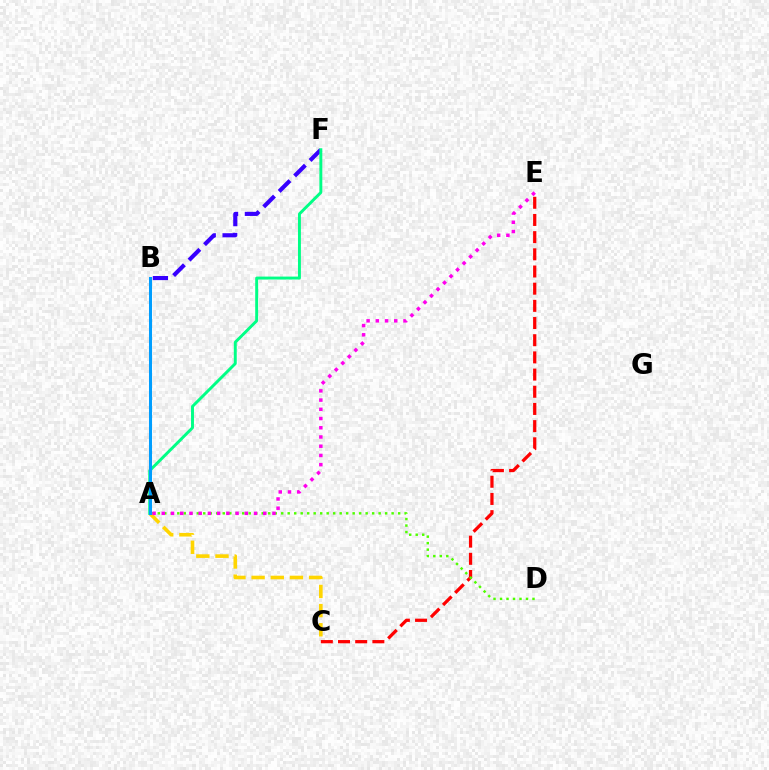{('C', 'E'): [{'color': '#ff0000', 'line_style': 'dashed', 'thickness': 2.33}], ('A', 'D'): [{'color': '#4fff00', 'line_style': 'dotted', 'thickness': 1.76}], ('A', 'C'): [{'color': '#ffd500', 'line_style': 'dashed', 'thickness': 2.6}], ('A', 'E'): [{'color': '#ff00ed', 'line_style': 'dotted', 'thickness': 2.51}], ('B', 'F'): [{'color': '#3700ff', 'line_style': 'dashed', 'thickness': 2.97}], ('A', 'F'): [{'color': '#00ff86', 'line_style': 'solid', 'thickness': 2.11}], ('A', 'B'): [{'color': '#009eff', 'line_style': 'solid', 'thickness': 2.19}]}